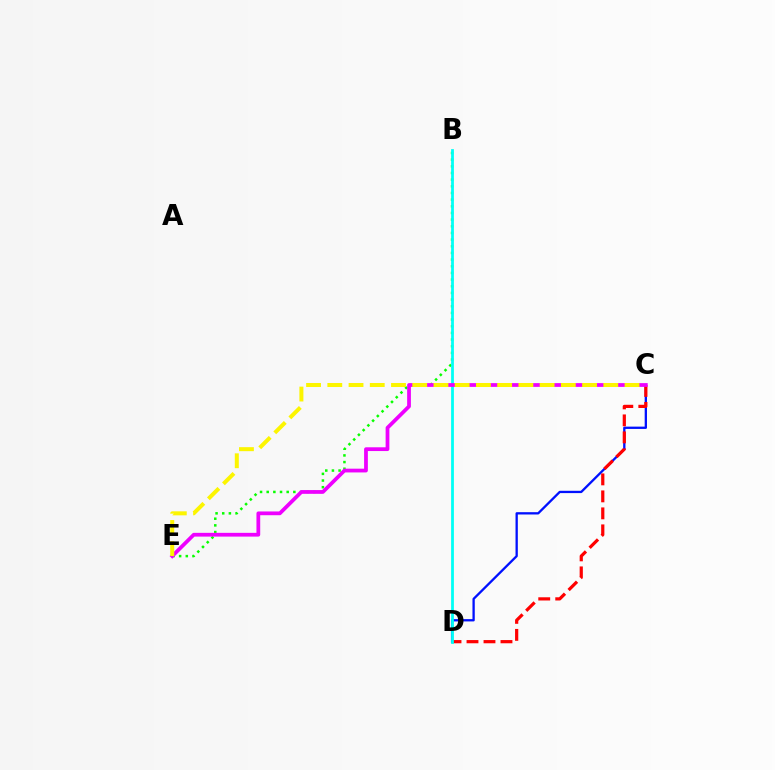{('C', 'D'): [{'color': '#0010ff', 'line_style': 'solid', 'thickness': 1.66}, {'color': '#ff0000', 'line_style': 'dashed', 'thickness': 2.31}], ('B', 'E'): [{'color': '#08ff00', 'line_style': 'dotted', 'thickness': 1.81}], ('B', 'D'): [{'color': '#00fff6', 'line_style': 'solid', 'thickness': 2.0}], ('C', 'E'): [{'color': '#ee00ff', 'line_style': 'solid', 'thickness': 2.7}, {'color': '#fcf500', 'line_style': 'dashed', 'thickness': 2.88}]}